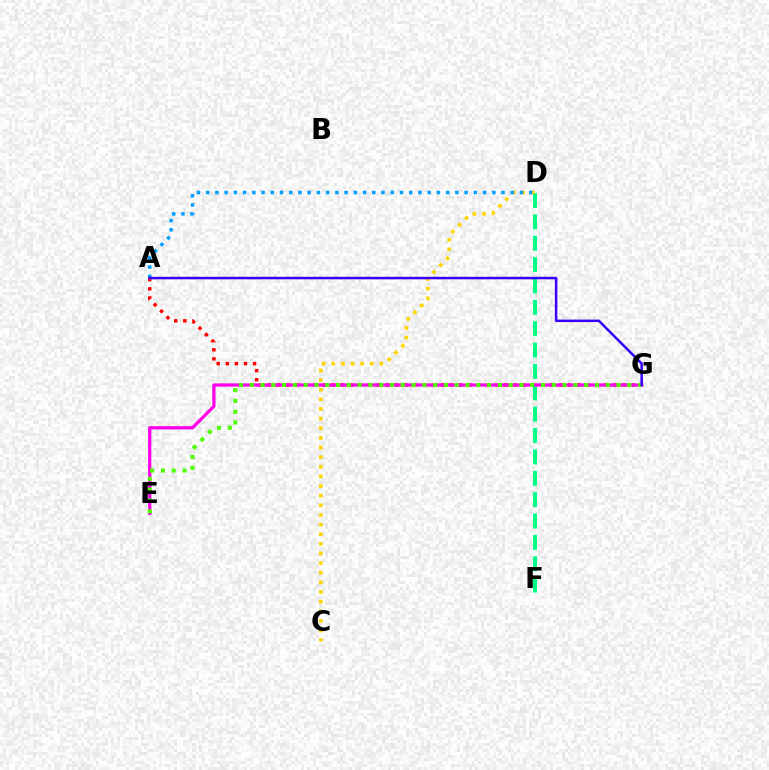{('A', 'G'): [{'color': '#ff0000', 'line_style': 'dotted', 'thickness': 2.47}, {'color': '#3700ff', 'line_style': 'solid', 'thickness': 1.8}], ('D', 'F'): [{'color': '#00ff86', 'line_style': 'dashed', 'thickness': 2.9}], ('E', 'G'): [{'color': '#ff00ed', 'line_style': 'solid', 'thickness': 2.34}, {'color': '#4fff00', 'line_style': 'dotted', 'thickness': 2.93}], ('C', 'D'): [{'color': '#ffd500', 'line_style': 'dotted', 'thickness': 2.62}], ('A', 'D'): [{'color': '#009eff', 'line_style': 'dotted', 'thickness': 2.51}]}